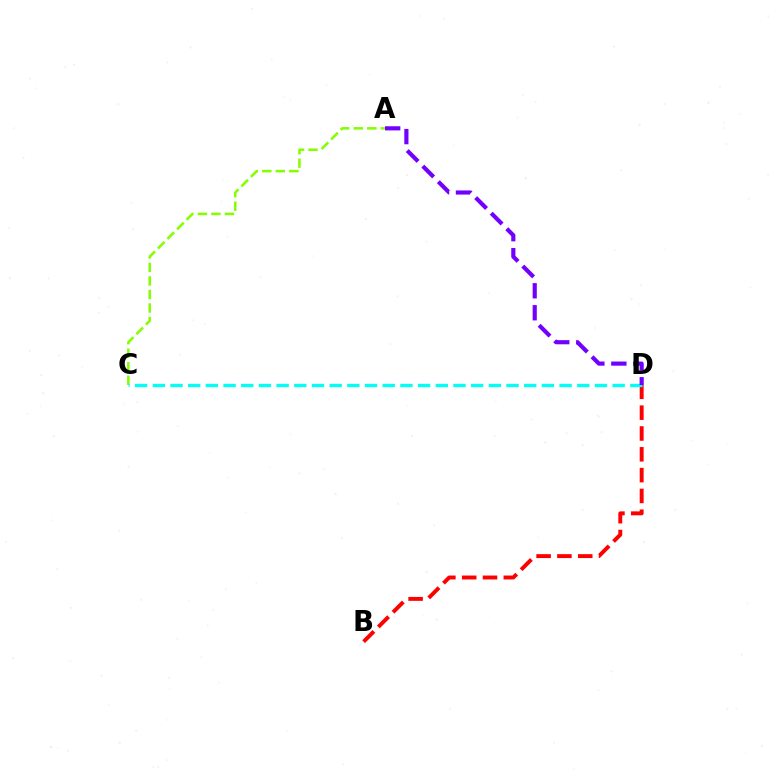{('B', 'D'): [{'color': '#ff0000', 'line_style': 'dashed', 'thickness': 2.83}], ('A', 'C'): [{'color': '#84ff00', 'line_style': 'dashed', 'thickness': 1.84}], ('C', 'D'): [{'color': '#00fff6', 'line_style': 'dashed', 'thickness': 2.4}], ('A', 'D'): [{'color': '#7200ff', 'line_style': 'dashed', 'thickness': 2.99}]}